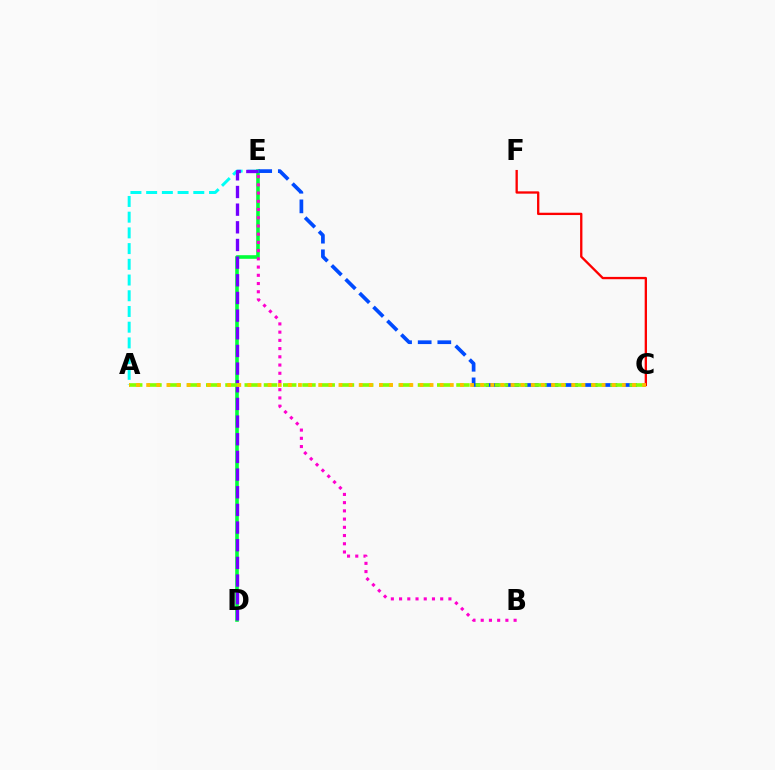{('D', 'E'): [{'color': '#00ff39', 'line_style': 'solid', 'thickness': 2.6}, {'color': '#7200ff', 'line_style': 'dashed', 'thickness': 2.4}], ('C', 'E'): [{'color': '#004bff', 'line_style': 'dashed', 'thickness': 2.67}], ('A', 'E'): [{'color': '#00fff6', 'line_style': 'dashed', 'thickness': 2.14}], ('C', 'F'): [{'color': '#ff0000', 'line_style': 'solid', 'thickness': 1.67}], ('A', 'C'): [{'color': '#84ff00', 'line_style': 'dashed', 'thickness': 2.62}, {'color': '#ffbd00', 'line_style': 'dotted', 'thickness': 2.75}], ('B', 'E'): [{'color': '#ff00cf', 'line_style': 'dotted', 'thickness': 2.23}]}